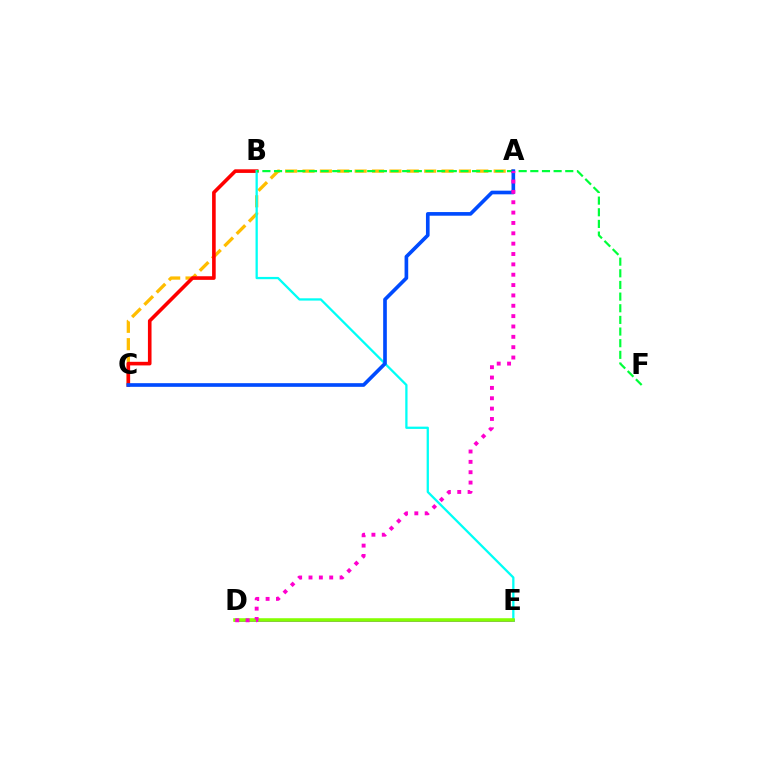{('D', 'E'): [{'color': '#7200ff', 'line_style': 'solid', 'thickness': 1.87}, {'color': '#84ff00', 'line_style': 'solid', 'thickness': 2.55}], ('A', 'C'): [{'color': '#ffbd00', 'line_style': 'dashed', 'thickness': 2.36}, {'color': '#004bff', 'line_style': 'solid', 'thickness': 2.63}], ('B', 'C'): [{'color': '#ff0000', 'line_style': 'solid', 'thickness': 2.6}], ('B', 'E'): [{'color': '#00fff6', 'line_style': 'solid', 'thickness': 1.64}], ('B', 'F'): [{'color': '#00ff39', 'line_style': 'dashed', 'thickness': 1.58}], ('A', 'D'): [{'color': '#ff00cf', 'line_style': 'dotted', 'thickness': 2.81}]}